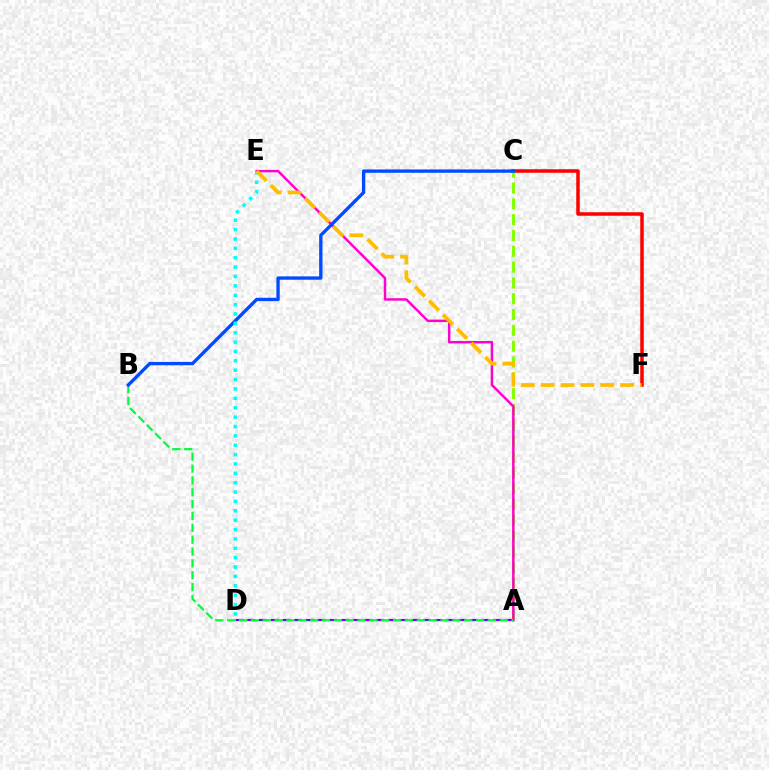{('C', 'F'): [{'color': '#ff0000', 'line_style': 'solid', 'thickness': 2.52}], ('A', 'D'): [{'color': '#7200ff', 'line_style': 'dashed', 'thickness': 1.59}], ('A', 'C'): [{'color': '#84ff00', 'line_style': 'dashed', 'thickness': 2.15}], ('A', 'E'): [{'color': '#ff00cf', 'line_style': 'solid', 'thickness': 1.77}], ('A', 'B'): [{'color': '#00ff39', 'line_style': 'dashed', 'thickness': 1.61}], ('B', 'C'): [{'color': '#004bff', 'line_style': 'solid', 'thickness': 2.41}], ('D', 'E'): [{'color': '#00fff6', 'line_style': 'dotted', 'thickness': 2.55}], ('E', 'F'): [{'color': '#ffbd00', 'line_style': 'dashed', 'thickness': 2.7}]}